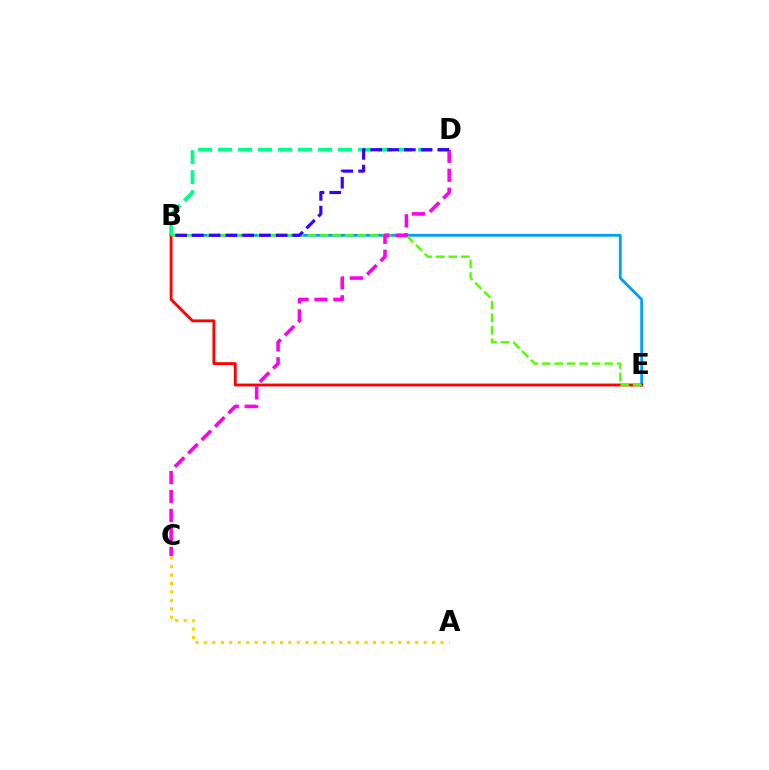{('B', 'E'): [{'color': '#009eff', 'line_style': 'solid', 'thickness': 2.02}, {'color': '#ff0000', 'line_style': 'solid', 'thickness': 2.05}, {'color': '#4fff00', 'line_style': 'dashed', 'thickness': 1.7}], ('A', 'C'): [{'color': '#ffd500', 'line_style': 'dotted', 'thickness': 2.3}], ('C', 'D'): [{'color': '#ff00ed', 'line_style': 'dashed', 'thickness': 2.57}], ('B', 'D'): [{'color': '#00ff86', 'line_style': 'dashed', 'thickness': 2.72}, {'color': '#3700ff', 'line_style': 'dashed', 'thickness': 2.28}]}